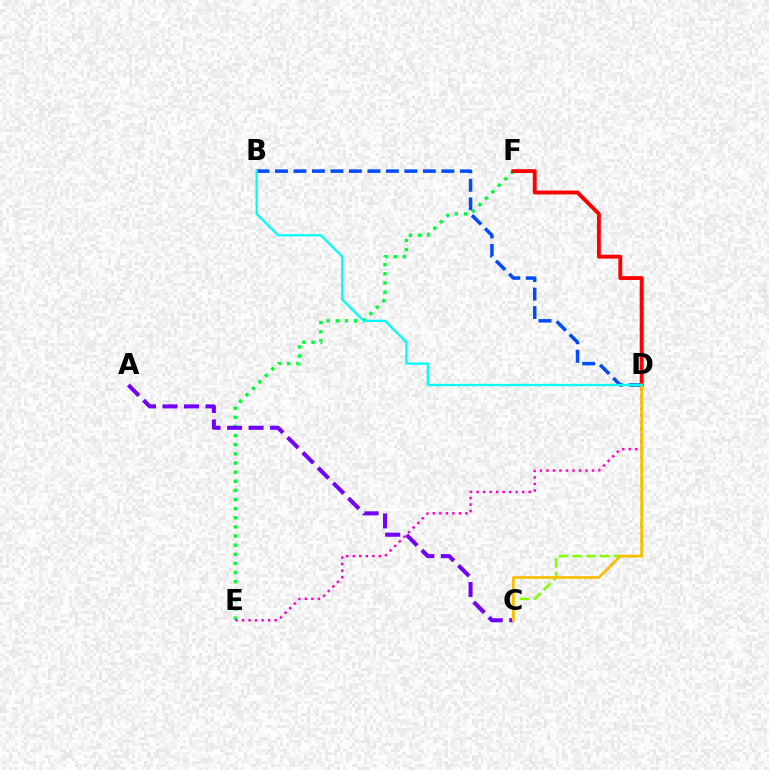{('E', 'F'): [{'color': '#00ff39', 'line_style': 'dotted', 'thickness': 2.48}], ('B', 'D'): [{'color': '#004bff', 'line_style': 'dashed', 'thickness': 2.51}, {'color': '#00fff6', 'line_style': 'solid', 'thickness': 1.64}], ('A', 'C'): [{'color': '#7200ff', 'line_style': 'dashed', 'thickness': 2.92}], ('C', 'D'): [{'color': '#84ff00', 'line_style': 'dashed', 'thickness': 1.88}, {'color': '#ffbd00', 'line_style': 'solid', 'thickness': 1.93}], ('D', 'E'): [{'color': '#ff00cf', 'line_style': 'dotted', 'thickness': 1.77}], ('D', 'F'): [{'color': '#ff0000', 'line_style': 'solid', 'thickness': 2.8}]}